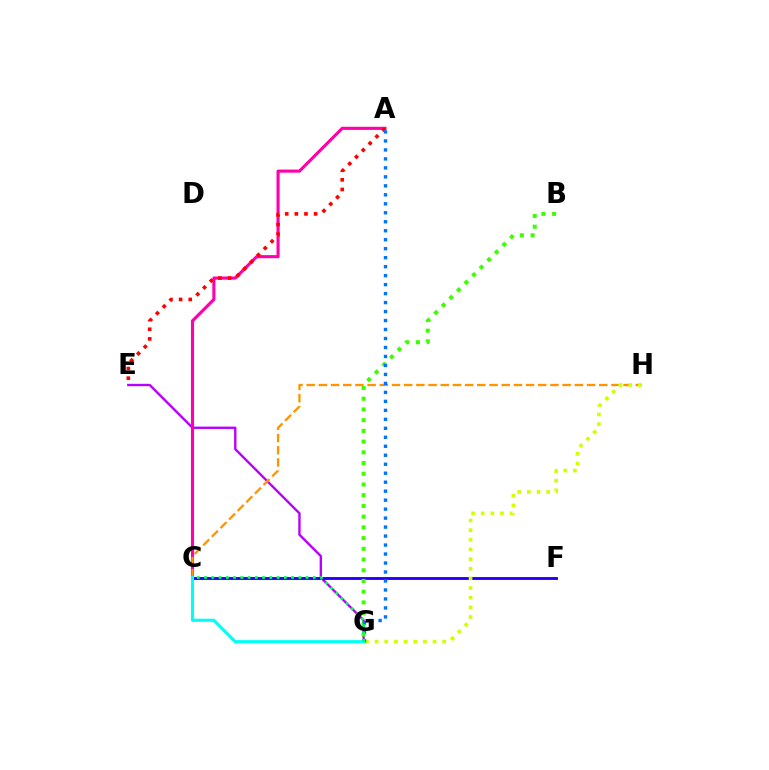{('E', 'G'): [{'color': '#b900ff', 'line_style': 'solid', 'thickness': 1.71}], ('C', 'F'): [{'color': '#2500ff', 'line_style': 'solid', 'thickness': 2.08}], ('B', 'G'): [{'color': '#3dff00', 'line_style': 'dotted', 'thickness': 2.91}], ('A', 'C'): [{'color': '#ff00ac', 'line_style': 'solid', 'thickness': 2.24}], ('C', 'H'): [{'color': '#ff9400', 'line_style': 'dashed', 'thickness': 1.66}], ('G', 'H'): [{'color': '#d1ff00', 'line_style': 'dotted', 'thickness': 2.62}], ('A', 'E'): [{'color': '#ff0000', 'line_style': 'dotted', 'thickness': 2.62}], ('A', 'G'): [{'color': '#0074ff', 'line_style': 'dotted', 'thickness': 2.44}], ('C', 'G'): [{'color': '#00fff6', 'line_style': 'solid', 'thickness': 2.24}, {'color': '#00ff5c', 'line_style': 'dotted', 'thickness': 1.97}]}